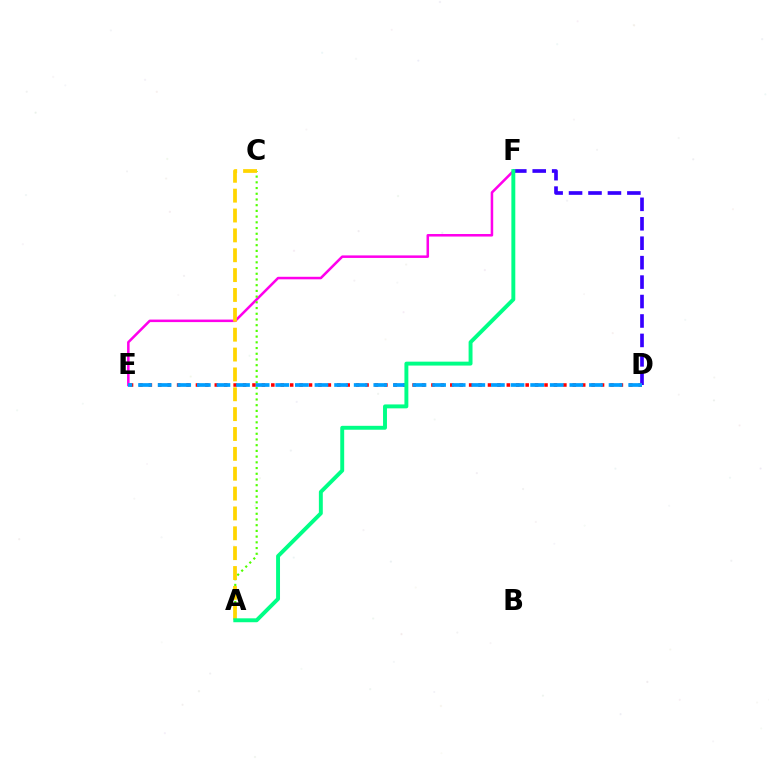{('E', 'F'): [{'color': '#ff00ed', 'line_style': 'solid', 'thickness': 1.82}], ('A', 'C'): [{'color': '#4fff00', 'line_style': 'dotted', 'thickness': 1.55}, {'color': '#ffd500', 'line_style': 'dashed', 'thickness': 2.7}], ('D', 'F'): [{'color': '#3700ff', 'line_style': 'dashed', 'thickness': 2.64}], ('D', 'E'): [{'color': '#ff0000', 'line_style': 'dotted', 'thickness': 2.56}, {'color': '#009eff', 'line_style': 'dashed', 'thickness': 2.66}], ('A', 'F'): [{'color': '#00ff86', 'line_style': 'solid', 'thickness': 2.82}]}